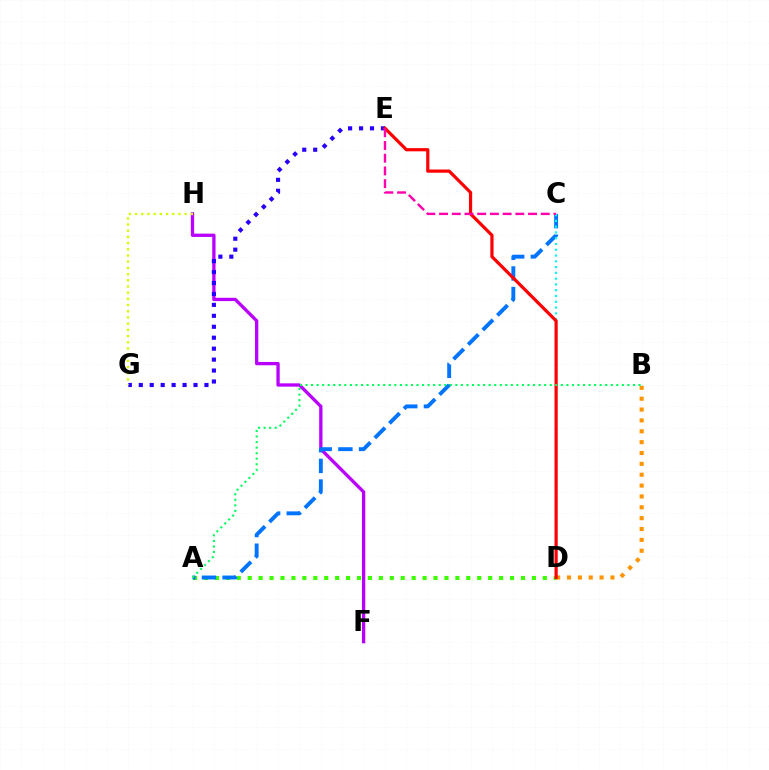{('B', 'D'): [{'color': '#ff9400', 'line_style': 'dotted', 'thickness': 2.95}], ('A', 'D'): [{'color': '#3dff00', 'line_style': 'dotted', 'thickness': 2.97}], ('F', 'H'): [{'color': '#b900ff', 'line_style': 'solid', 'thickness': 2.38}], ('E', 'G'): [{'color': '#2500ff', 'line_style': 'dotted', 'thickness': 2.97}], ('A', 'C'): [{'color': '#0074ff', 'line_style': 'dashed', 'thickness': 2.81}], ('C', 'D'): [{'color': '#00fff6', 'line_style': 'dotted', 'thickness': 1.57}], ('D', 'E'): [{'color': '#ff0000', 'line_style': 'solid', 'thickness': 2.31}], ('C', 'E'): [{'color': '#ff00ac', 'line_style': 'dashed', 'thickness': 1.73}], ('G', 'H'): [{'color': '#d1ff00', 'line_style': 'dotted', 'thickness': 1.68}], ('A', 'B'): [{'color': '#00ff5c', 'line_style': 'dotted', 'thickness': 1.51}]}